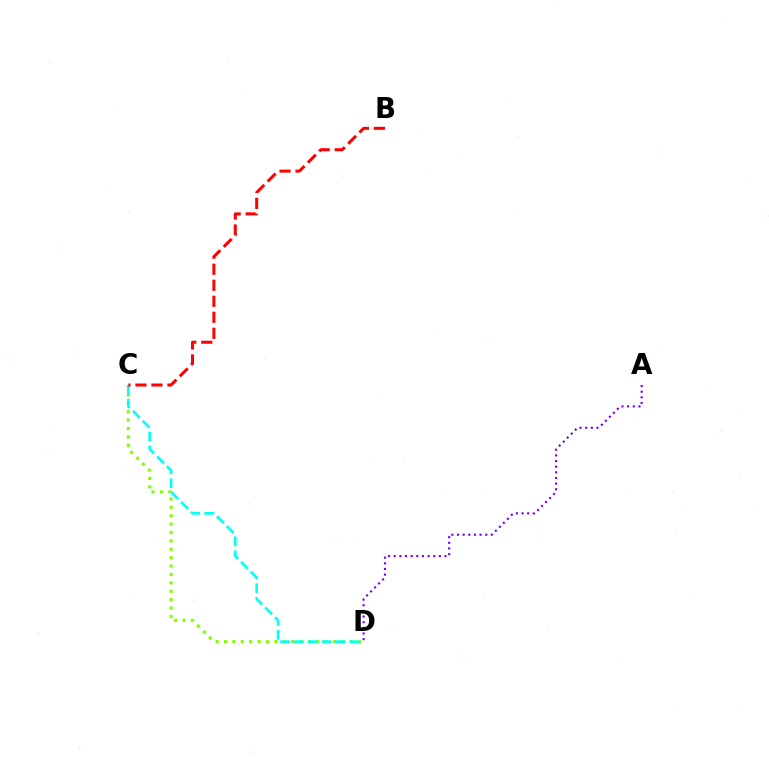{('C', 'D'): [{'color': '#84ff00', 'line_style': 'dotted', 'thickness': 2.28}, {'color': '#00fff6', 'line_style': 'dashed', 'thickness': 1.89}], ('A', 'D'): [{'color': '#7200ff', 'line_style': 'dotted', 'thickness': 1.53}], ('B', 'C'): [{'color': '#ff0000', 'line_style': 'dashed', 'thickness': 2.18}]}